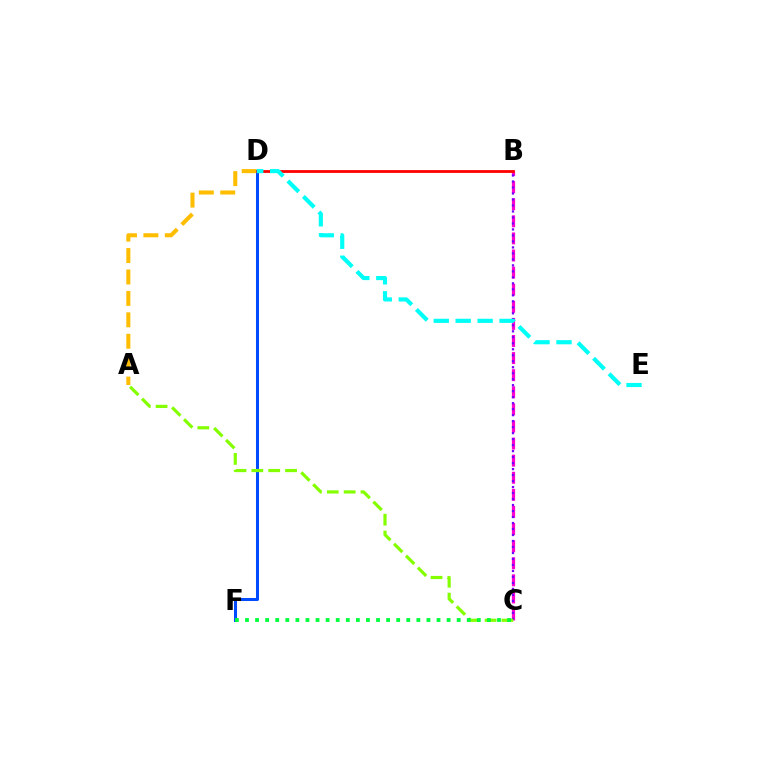{('A', 'D'): [{'color': '#ffbd00', 'line_style': 'dashed', 'thickness': 2.91}], ('D', 'F'): [{'color': '#004bff', 'line_style': 'solid', 'thickness': 2.17}], ('B', 'C'): [{'color': '#ff00cf', 'line_style': 'dashed', 'thickness': 2.32}, {'color': '#7200ff', 'line_style': 'dotted', 'thickness': 1.63}], ('A', 'C'): [{'color': '#84ff00', 'line_style': 'dashed', 'thickness': 2.29}], ('C', 'F'): [{'color': '#00ff39', 'line_style': 'dotted', 'thickness': 2.74}], ('B', 'D'): [{'color': '#ff0000', 'line_style': 'solid', 'thickness': 2.02}], ('D', 'E'): [{'color': '#00fff6', 'line_style': 'dashed', 'thickness': 2.98}]}